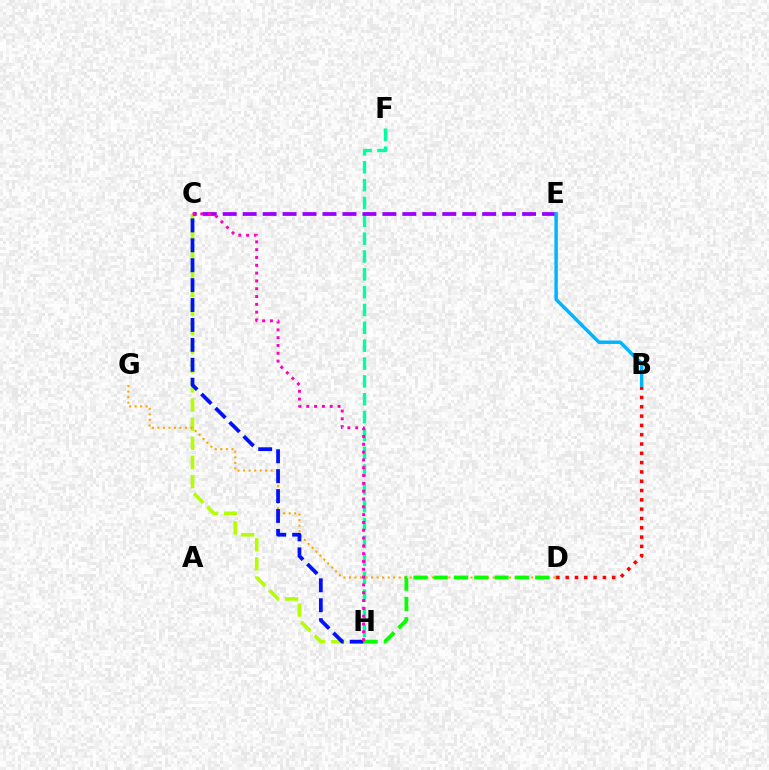{('F', 'H'): [{'color': '#00ff9d', 'line_style': 'dashed', 'thickness': 2.42}], ('C', 'H'): [{'color': '#b3ff00', 'line_style': 'dashed', 'thickness': 2.6}, {'color': '#0010ff', 'line_style': 'dashed', 'thickness': 2.71}, {'color': '#ff00bd', 'line_style': 'dotted', 'thickness': 2.12}], ('C', 'E'): [{'color': '#9b00ff', 'line_style': 'dashed', 'thickness': 2.71}], ('B', 'D'): [{'color': '#ff0000', 'line_style': 'dotted', 'thickness': 2.53}], ('D', 'G'): [{'color': '#ffa500', 'line_style': 'dotted', 'thickness': 1.5}], ('B', 'E'): [{'color': '#00b5ff', 'line_style': 'solid', 'thickness': 2.49}], ('D', 'H'): [{'color': '#08ff00', 'line_style': 'dashed', 'thickness': 2.76}]}